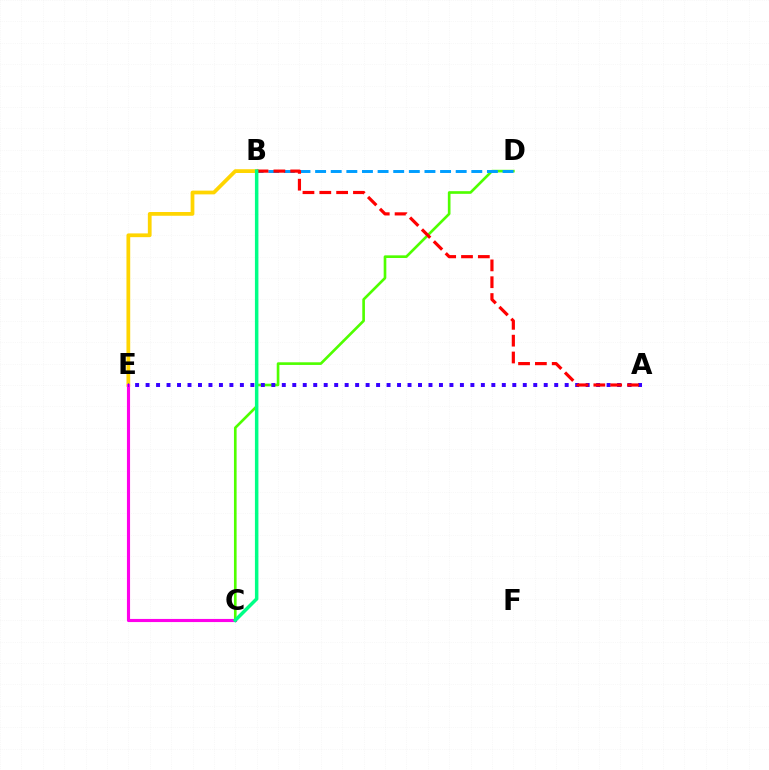{('C', 'D'): [{'color': '#4fff00', 'line_style': 'solid', 'thickness': 1.91}], ('B', 'E'): [{'color': '#ffd500', 'line_style': 'solid', 'thickness': 2.7}], ('C', 'E'): [{'color': '#ff00ed', 'line_style': 'solid', 'thickness': 2.25}], ('A', 'E'): [{'color': '#3700ff', 'line_style': 'dotted', 'thickness': 2.85}], ('B', 'D'): [{'color': '#009eff', 'line_style': 'dashed', 'thickness': 2.12}], ('A', 'B'): [{'color': '#ff0000', 'line_style': 'dashed', 'thickness': 2.29}], ('B', 'C'): [{'color': '#00ff86', 'line_style': 'solid', 'thickness': 2.51}]}